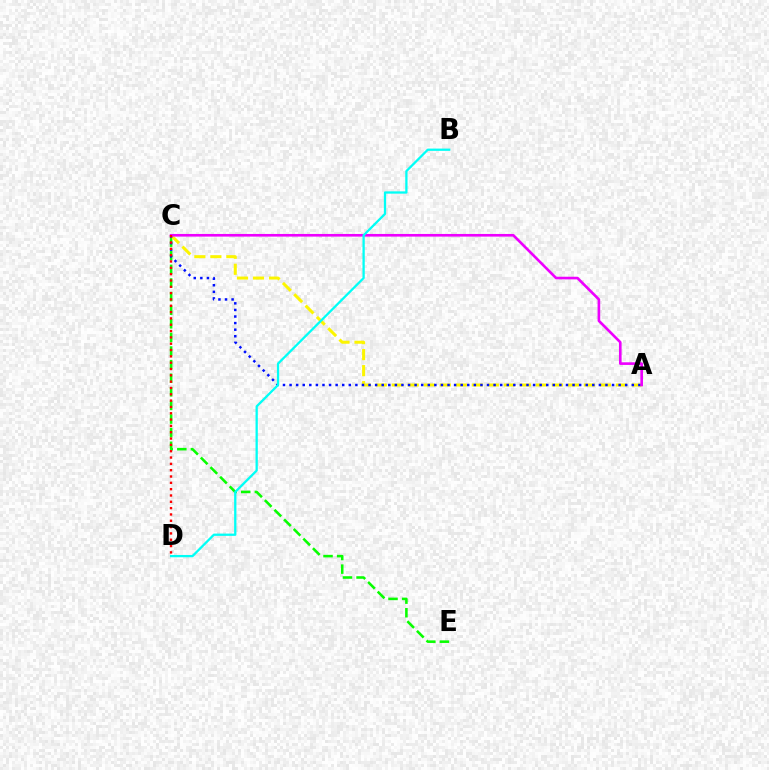{('C', 'E'): [{'color': '#08ff00', 'line_style': 'dashed', 'thickness': 1.85}], ('A', 'C'): [{'color': '#fcf500', 'line_style': 'dashed', 'thickness': 2.17}, {'color': '#0010ff', 'line_style': 'dotted', 'thickness': 1.79}, {'color': '#ee00ff', 'line_style': 'solid', 'thickness': 1.9}], ('C', 'D'): [{'color': '#ff0000', 'line_style': 'dotted', 'thickness': 1.72}], ('B', 'D'): [{'color': '#00fff6', 'line_style': 'solid', 'thickness': 1.64}]}